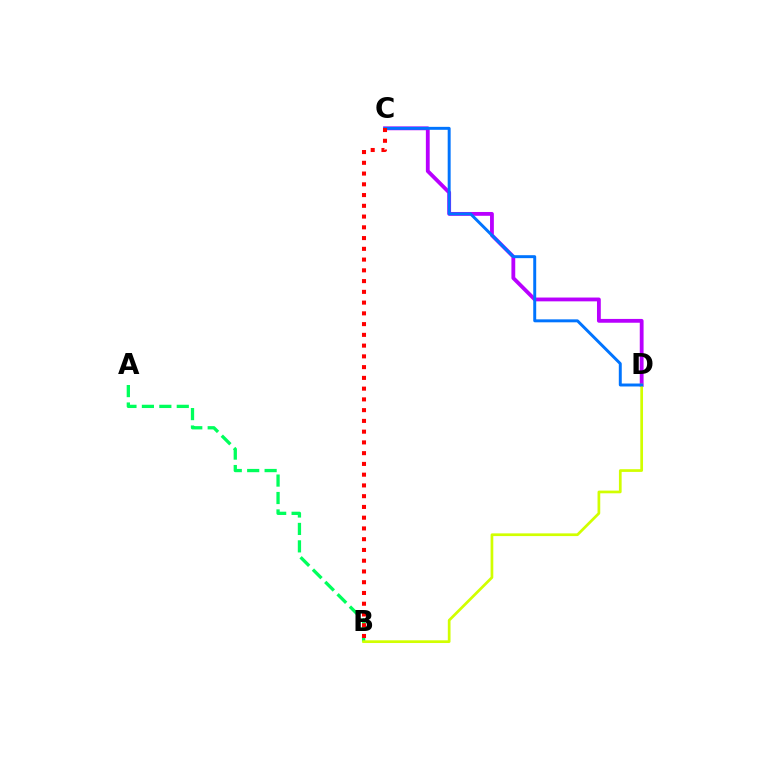{('A', 'B'): [{'color': '#00ff5c', 'line_style': 'dashed', 'thickness': 2.37}], ('C', 'D'): [{'color': '#b900ff', 'line_style': 'solid', 'thickness': 2.75}, {'color': '#0074ff', 'line_style': 'solid', 'thickness': 2.13}], ('B', 'D'): [{'color': '#d1ff00', 'line_style': 'solid', 'thickness': 1.95}], ('B', 'C'): [{'color': '#ff0000', 'line_style': 'dotted', 'thickness': 2.92}]}